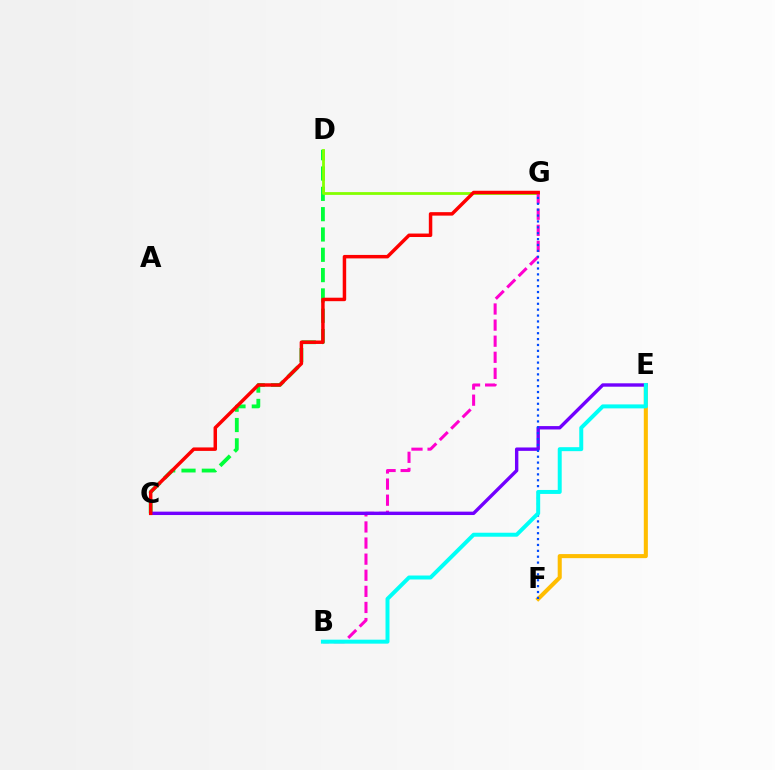{('C', 'D'): [{'color': '#00ff39', 'line_style': 'dashed', 'thickness': 2.76}], ('D', 'G'): [{'color': '#84ff00', 'line_style': 'solid', 'thickness': 2.01}], ('E', 'F'): [{'color': '#ffbd00', 'line_style': 'solid', 'thickness': 2.93}], ('B', 'G'): [{'color': '#ff00cf', 'line_style': 'dashed', 'thickness': 2.19}], ('C', 'E'): [{'color': '#7200ff', 'line_style': 'solid', 'thickness': 2.44}], ('F', 'G'): [{'color': '#004bff', 'line_style': 'dotted', 'thickness': 1.6}], ('B', 'E'): [{'color': '#00fff6', 'line_style': 'solid', 'thickness': 2.86}], ('C', 'G'): [{'color': '#ff0000', 'line_style': 'solid', 'thickness': 2.5}]}